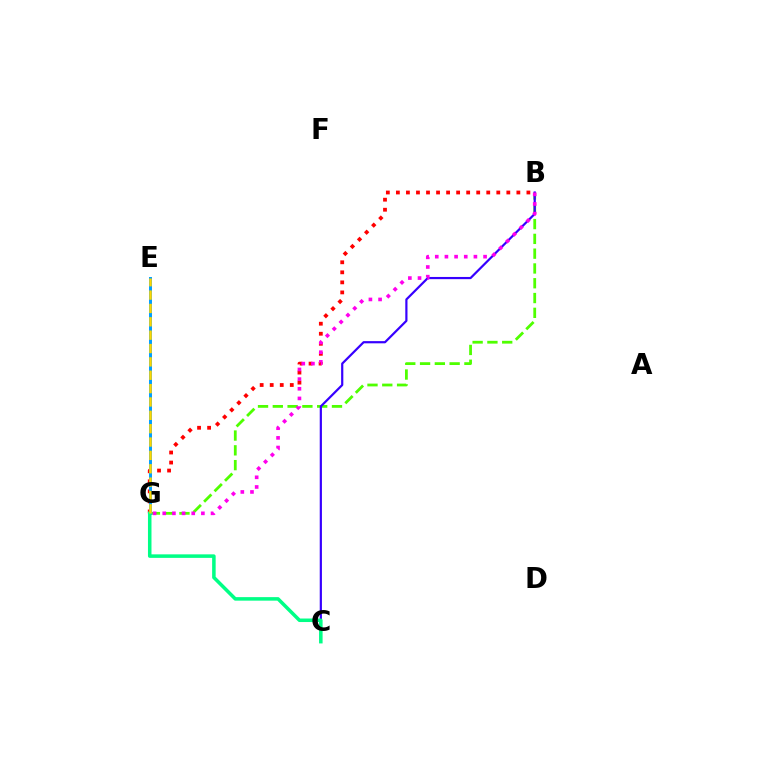{('B', 'G'): [{'color': '#ff0000', 'line_style': 'dotted', 'thickness': 2.73}, {'color': '#4fff00', 'line_style': 'dashed', 'thickness': 2.01}, {'color': '#ff00ed', 'line_style': 'dotted', 'thickness': 2.62}], ('B', 'C'): [{'color': '#3700ff', 'line_style': 'solid', 'thickness': 1.58}], ('E', 'G'): [{'color': '#009eff', 'line_style': 'solid', 'thickness': 2.13}, {'color': '#ffd500', 'line_style': 'dashed', 'thickness': 1.81}], ('C', 'G'): [{'color': '#00ff86', 'line_style': 'solid', 'thickness': 2.54}]}